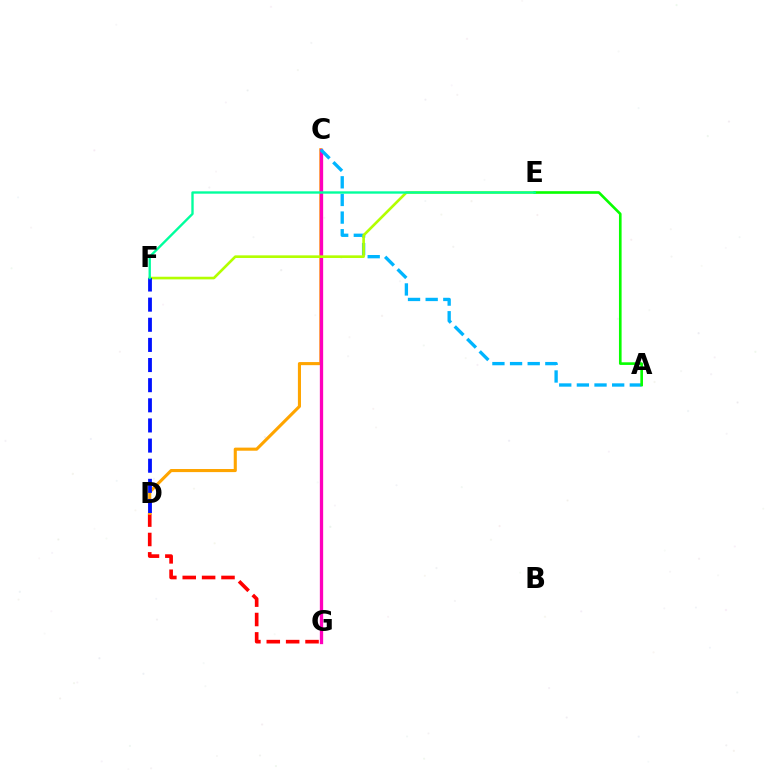{('D', 'G'): [{'color': '#ff0000', 'line_style': 'dashed', 'thickness': 2.63}], ('C', 'D'): [{'color': '#ffa500', 'line_style': 'solid', 'thickness': 2.23}], ('C', 'G'): [{'color': '#9b00ff', 'line_style': 'dashed', 'thickness': 1.81}, {'color': '#ff00bd', 'line_style': 'solid', 'thickness': 2.38}], ('A', 'C'): [{'color': '#00b5ff', 'line_style': 'dashed', 'thickness': 2.4}], ('E', 'F'): [{'color': '#b3ff00', 'line_style': 'solid', 'thickness': 1.9}, {'color': '#00ff9d', 'line_style': 'solid', 'thickness': 1.71}], ('A', 'E'): [{'color': '#08ff00', 'line_style': 'solid', 'thickness': 1.9}], ('D', 'F'): [{'color': '#0010ff', 'line_style': 'dashed', 'thickness': 2.74}]}